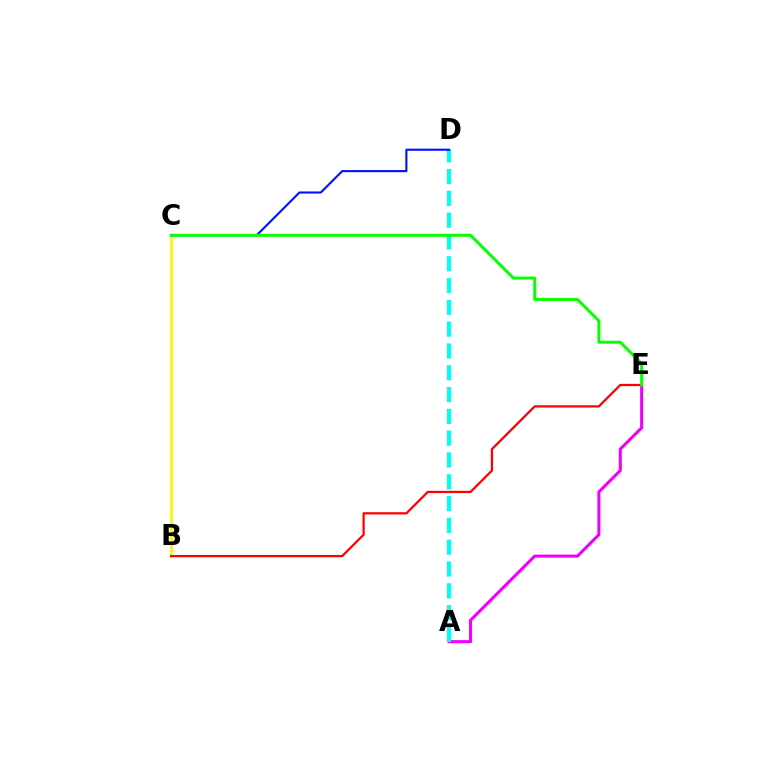{('B', 'C'): [{'color': '#fcf500', 'line_style': 'solid', 'thickness': 1.92}], ('A', 'E'): [{'color': '#ee00ff', 'line_style': 'solid', 'thickness': 2.2}], ('B', 'E'): [{'color': '#ff0000', 'line_style': 'solid', 'thickness': 1.62}], ('A', 'D'): [{'color': '#00fff6', 'line_style': 'dashed', 'thickness': 2.96}], ('C', 'D'): [{'color': '#0010ff', 'line_style': 'solid', 'thickness': 1.52}], ('C', 'E'): [{'color': '#08ff00', 'line_style': 'solid', 'thickness': 2.14}]}